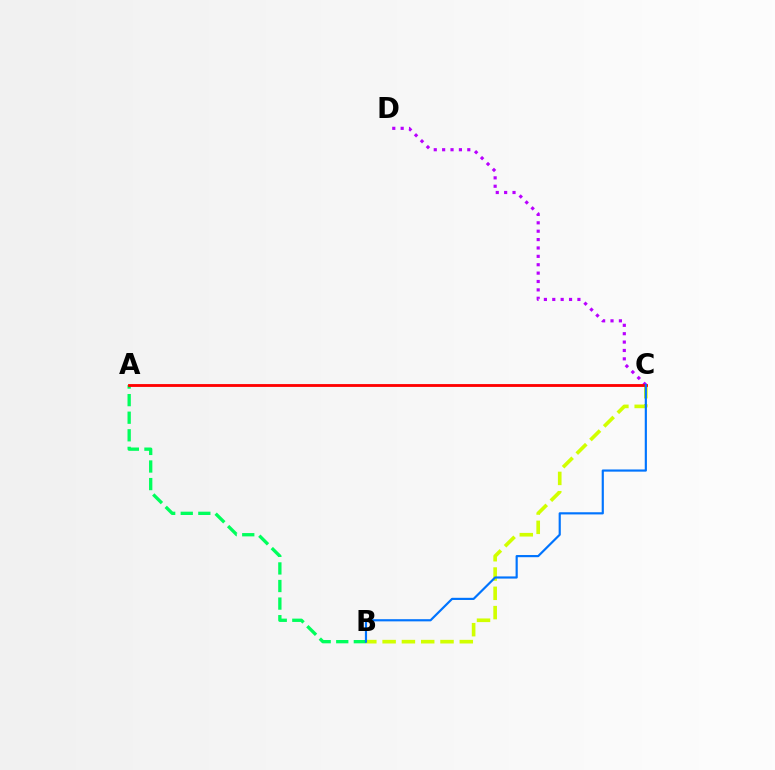{('C', 'D'): [{'color': '#b900ff', 'line_style': 'dotted', 'thickness': 2.28}], ('B', 'C'): [{'color': '#d1ff00', 'line_style': 'dashed', 'thickness': 2.62}, {'color': '#0074ff', 'line_style': 'solid', 'thickness': 1.56}], ('A', 'B'): [{'color': '#00ff5c', 'line_style': 'dashed', 'thickness': 2.39}], ('A', 'C'): [{'color': '#ff0000', 'line_style': 'solid', 'thickness': 2.04}]}